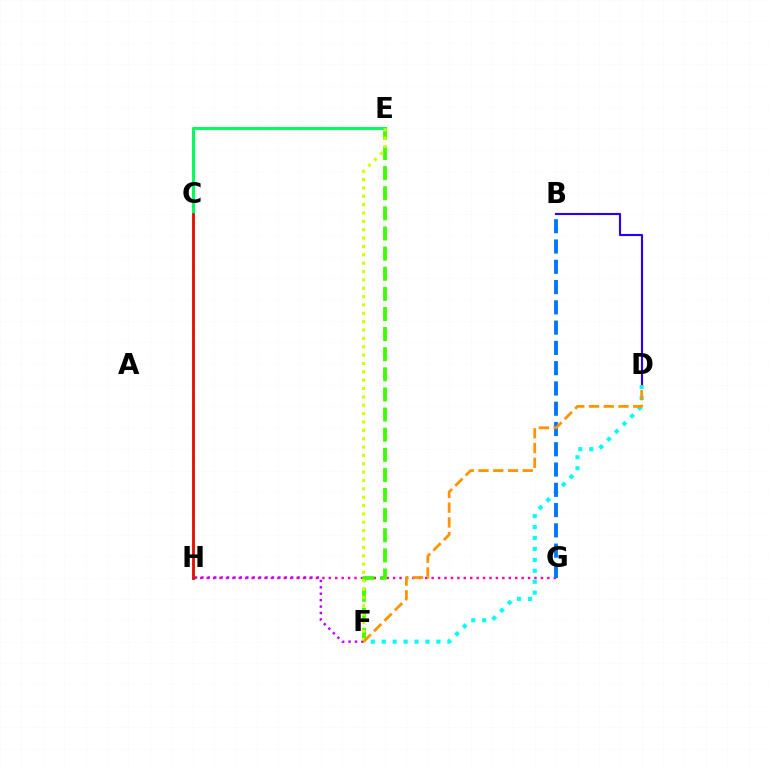{('G', 'H'): [{'color': '#ff00ac', 'line_style': 'dotted', 'thickness': 1.75}], ('E', 'F'): [{'color': '#3dff00', 'line_style': 'dashed', 'thickness': 2.73}, {'color': '#d1ff00', 'line_style': 'dotted', 'thickness': 2.27}], ('E', 'H'): [{'color': '#00ff5c', 'line_style': 'solid', 'thickness': 2.19}], ('F', 'H'): [{'color': '#b900ff', 'line_style': 'dotted', 'thickness': 1.74}], ('C', 'H'): [{'color': '#ff0000', 'line_style': 'solid', 'thickness': 1.92}], ('B', 'D'): [{'color': '#2500ff', 'line_style': 'solid', 'thickness': 1.53}], ('D', 'F'): [{'color': '#00fff6', 'line_style': 'dotted', 'thickness': 2.97}, {'color': '#ff9400', 'line_style': 'dashed', 'thickness': 2.0}], ('B', 'G'): [{'color': '#0074ff', 'line_style': 'dashed', 'thickness': 2.75}]}